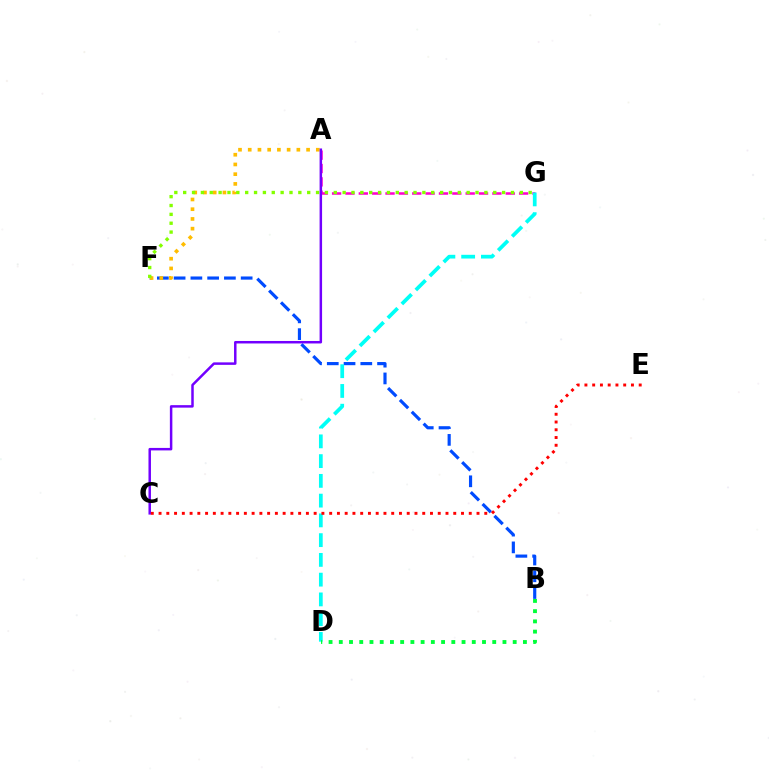{('B', 'F'): [{'color': '#004bff', 'line_style': 'dashed', 'thickness': 2.28}], ('A', 'G'): [{'color': '#ff00cf', 'line_style': 'dashed', 'thickness': 1.81}], ('A', 'F'): [{'color': '#ffbd00', 'line_style': 'dotted', 'thickness': 2.64}], ('F', 'G'): [{'color': '#84ff00', 'line_style': 'dotted', 'thickness': 2.41}], ('D', 'G'): [{'color': '#00fff6', 'line_style': 'dashed', 'thickness': 2.68}], ('A', 'C'): [{'color': '#7200ff', 'line_style': 'solid', 'thickness': 1.79}], ('C', 'E'): [{'color': '#ff0000', 'line_style': 'dotted', 'thickness': 2.11}], ('B', 'D'): [{'color': '#00ff39', 'line_style': 'dotted', 'thickness': 2.78}]}